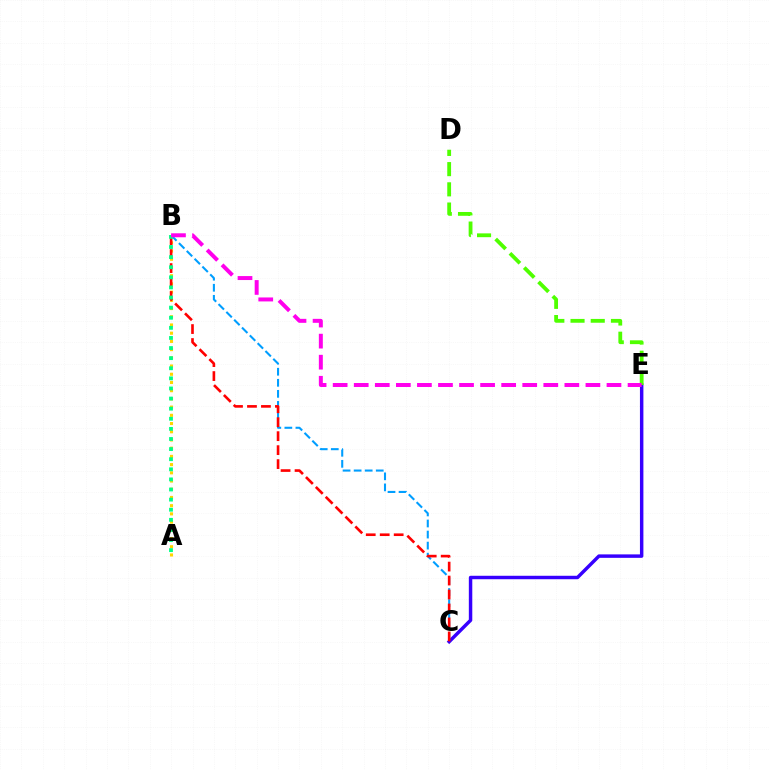{('A', 'B'): [{'color': '#ffd500', 'line_style': 'dotted', 'thickness': 2.23}, {'color': '#00ff86', 'line_style': 'dotted', 'thickness': 2.75}], ('C', 'E'): [{'color': '#3700ff', 'line_style': 'solid', 'thickness': 2.49}], ('B', 'C'): [{'color': '#009eff', 'line_style': 'dashed', 'thickness': 1.5}, {'color': '#ff0000', 'line_style': 'dashed', 'thickness': 1.9}], ('D', 'E'): [{'color': '#4fff00', 'line_style': 'dashed', 'thickness': 2.75}], ('B', 'E'): [{'color': '#ff00ed', 'line_style': 'dashed', 'thickness': 2.86}]}